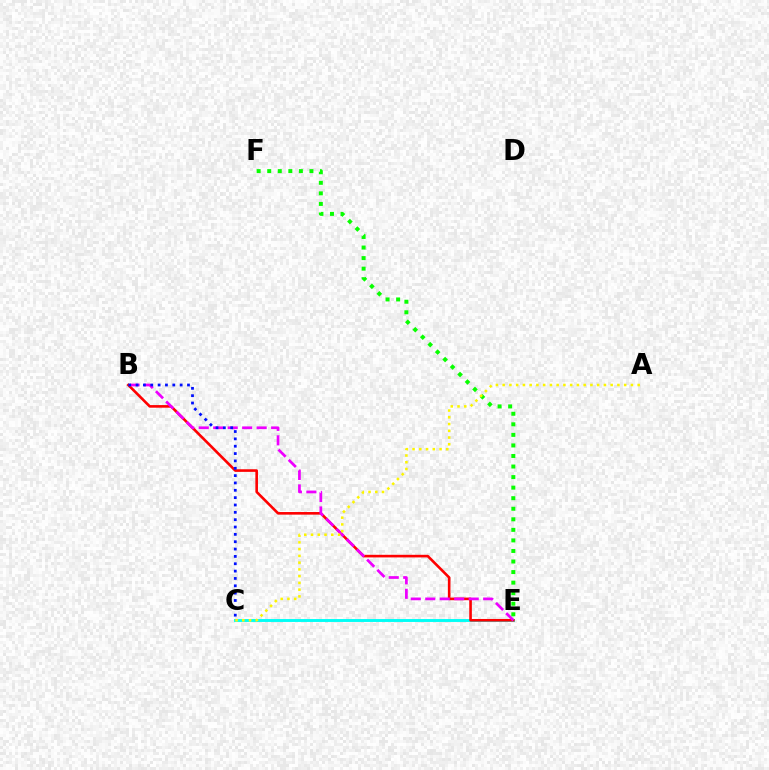{('C', 'E'): [{'color': '#00fff6', 'line_style': 'solid', 'thickness': 2.1}], ('B', 'E'): [{'color': '#ff0000', 'line_style': 'solid', 'thickness': 1.88}, {'color': '#ee00ff', 'line_style': 'dashed', 'thickness': 1.97}], ('B', 'C'): [{'color': '#0010ff', 'line_style': 'dotted', 'thickness': 2.0}], ('E', 'F'): [{'color': '#08ff00', 'line_style': 'dotted', 'thickness': 2.87}], ('A', 'C'): [{'color': '#fcf500', 'line_style': 'dotted', 'thickness': 1.83}]}